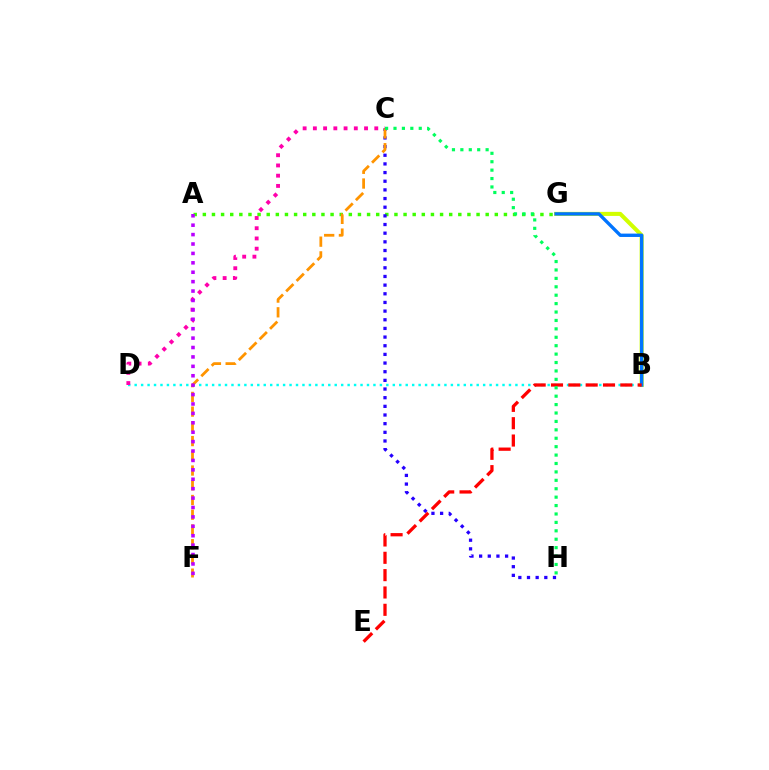{('B', 'D'): [{'color': '#00fff6', 'line_style': 'dotted', 'thickness': 1.75}], ('B', 'G'): [{'color': '#d1ff00', 'line_style': 'solid', 'thickness': 2.93}, {'color': '#0074ff', 'line_style': 'solid', 'thickness': 2.42}], ('A', 'G'): [{'color': '#3dff00', 'line_style': 'dotted', 'thickness': 2.48}], ('C', 'D'): [{'color': '#ff00ac', 'line_style': 'dotted', 'thickness': 2.78}], ('C', 'H'): [{'color': '#2500ff', 'line_style': 'dotted', 'thickness': 2.35}, {'color': '#00ff5c', 'line_style': 'dotted', 'thickness': 2.29}], ('C', 'F'): [{'color': '#ff9400', 'line_style': 'dashed', 'thickness': 2.0}], ('B', 'E'): [{'color': '#ff0000', 'line_style': 'dashed', 'thickness': 2.35}], ('A', 'F'): [{'color': '#b900ff', 'line_style': 'dotted', 'thickness': 2.56}]}